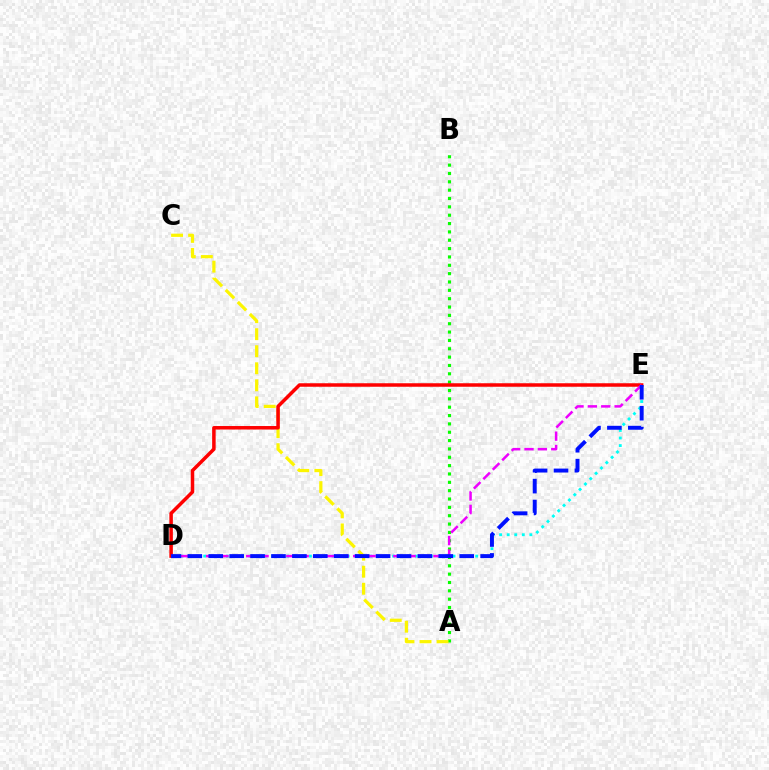{('A', 'B'): [{'color': '#08ff00', 'line_style': 'dotted', 'thickness': 2.27}], ('D', 'E'): [{'color': '#00fff6', 'line_style': 'dotted', 'thickness': 2.05}, {'color': '#ff0000', 'line_style': 'solid', 'thickness': 2.52}, {'color': '#ee00ff', 'line_style': 'dashed', 'thickness': 1.82}, {'color': '#0010ff', 'line_style': 'dashed', 'thickness': 2.84}], ('A', 'C'): [{'color': '#fcf500', 'line_style': 'dashed', 'thickness': 2.32}]}